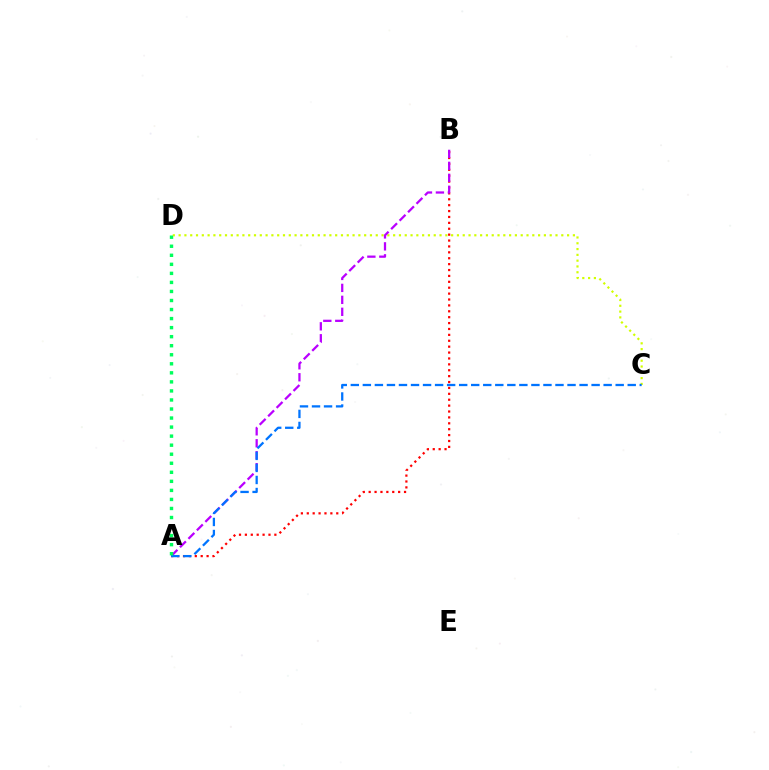{('A', 'B'): [{'color': '#ff0000', 'line_style': 'dotted', 'thickness': 1.6}, {'color': '#b900ff', 'line_style': 'dashed', 'thickness': 1.62}], ('C', 'D'): [{'color': '#d1ff00', 'line_style': 'dotted', 'thickness': 1.58}], ('A', 'C'): [{'color': '#0074ff', 'line_style': 'dashed', 'thickness': 1.64}], ('A', 'D'): [{'color': '#00ff5c', 'line_style': 'dotted', 'thickness': 2.46}]}